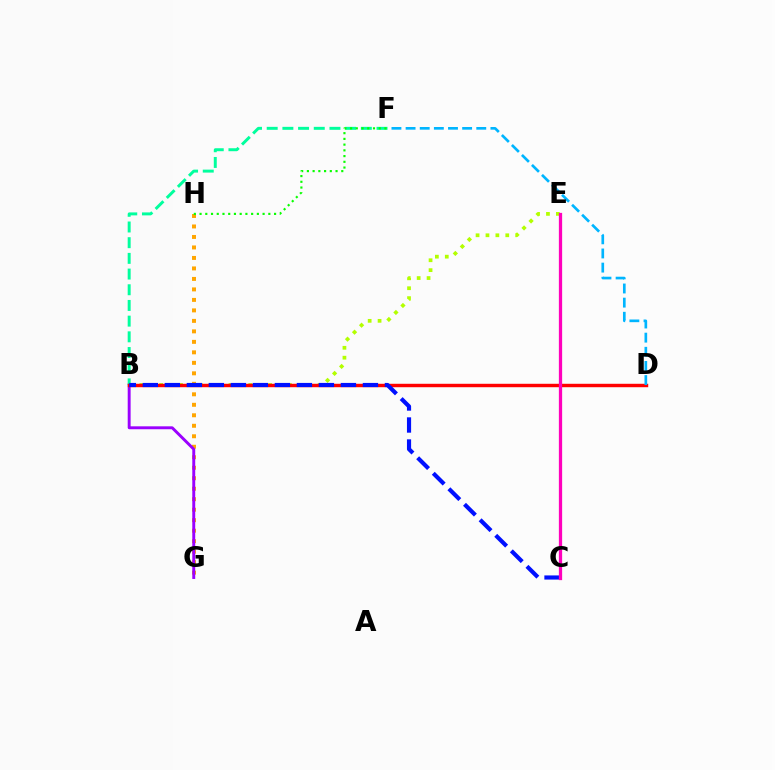{('B', 'E'): [{'color': '#b3ff00', 'line_style': 'dotted', 'thickness': 2.69}], ('G', 'H'): [{'color': '#ffa500', 'line_style': 'dotted', 'thickness': 2.85}], ('B', 'G'): [{'color': '#9b00ff', 'line_style': 'solid', 'thickness': 2.1}], ('B', 'F'): [{'color': '#00ff9d', 'line_style': 'dashed', 'thickness': 2.13}], ('F', 'H'): [{'color': '#08ff00', 'line_style': 'dotted', 'thickness': 1.56}], ('B', 'D'): [{'color': '#ff0000', 'line_style': 'solid', 'thickness': 2.47}], ('D', 'F'): [{'color': '#00b5ff', 'line_style': 'dashed', 'thickness': 1.92}], ('B', 'C'): [{'color': '#0010ff', 'line_style': 'dashed', 'thickness': 2.99}], ('C', 'E'): [{'color': '#ff00bd', 'line_style': 'solid', 'thickness': 2.35}]}